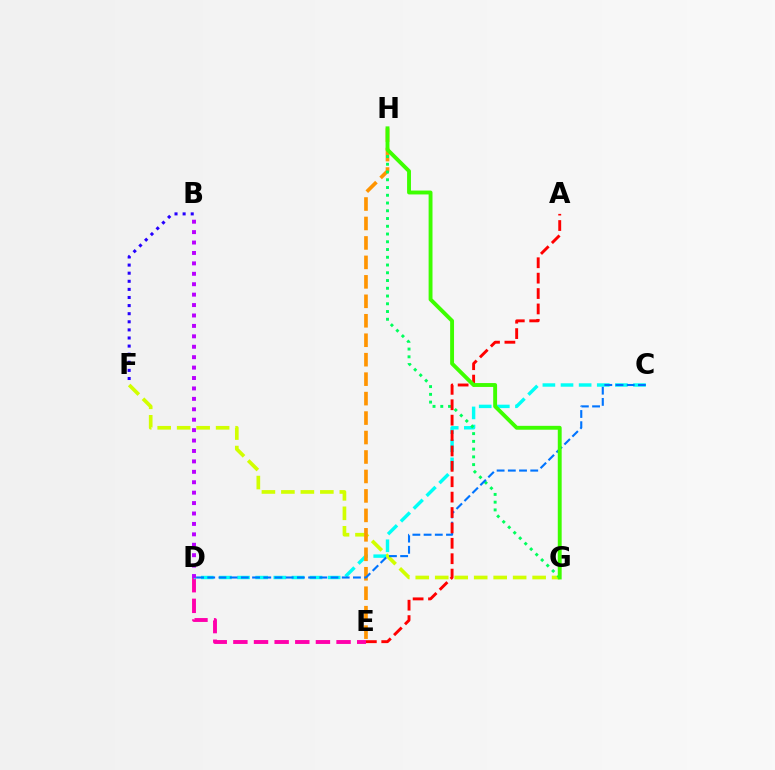{('F', 'G'): [{'color': '#d1ff00', 'line_style': 'dashed', 'thickness': 2.65}], ('D', 'E'): [{'color': '#ff00ac', 'line_style': 'dashed', 'thickness': 2.8}], ('C', 'D'): [{'color': '#00fff6', 'line_style': 'dashed', 'thickness': 2.46}, {'color': '#0074ff', 'line_style': 'dashed', 'thickness': 1.52}], ('B', 'F'): [{'color': '#2500ff', 'line_style': 'dotted', 'thickness': 2.2}], ('E', 'H'): [{'color': '#ff9400', 'line_style': 'dashed', 'thickness': 2.64}], ('G', 'H'): [{'color': '#00ff5c', 'line_style': 'dotted', 'thickness': 2.11}, {'color': '#3dff00', 'line_style': 'solid', 'thickness': 2.8}], ('B', 'D'): [{'color': '#b900ff', 'line_style': 'dotted', 'thickness': 2.83}], ('A', 'E'): [{'color': '#ff0000', 'line_style': 'dashed', 'thickness': 2.09}]}